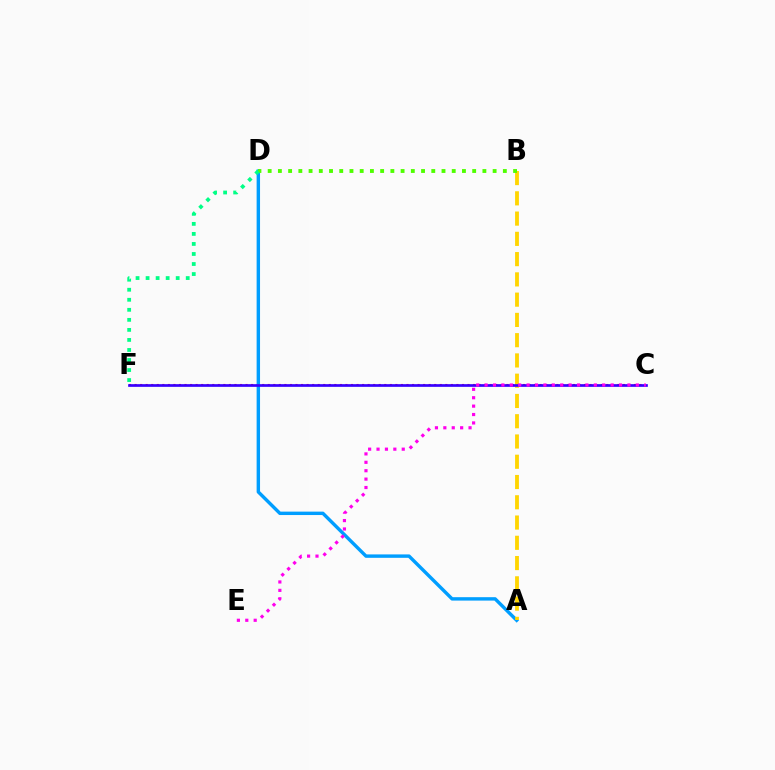{('C', 'F'): [{'color': '#ff0000', 'line_style': 'dotted', 'thickness': 1.51}, {'color': '#3700ff', 'line_style': 'solid', 'thickness': 1.94}], ('A', 'D'): [{'color': '#009eff', 'line_style': 'solid', 'thickness': 2.45}], ('A', 'B'): [{'color': '#ffd500', 'line_style': 'dashed', 'thickness': 2.75}], ('C', 'E'): [{'color': '#ff00ed', 'line_style': 'dotted', 'thickness': 2.28}], ('B', 'D'): [{'color': '#4fff00', 'line_style': 'dotted', 'thickness': 2.78}], ('D', 'F'): [{'color': '#00ff86', 'line_style': 'dotted', 'thickness': 2.73}]}